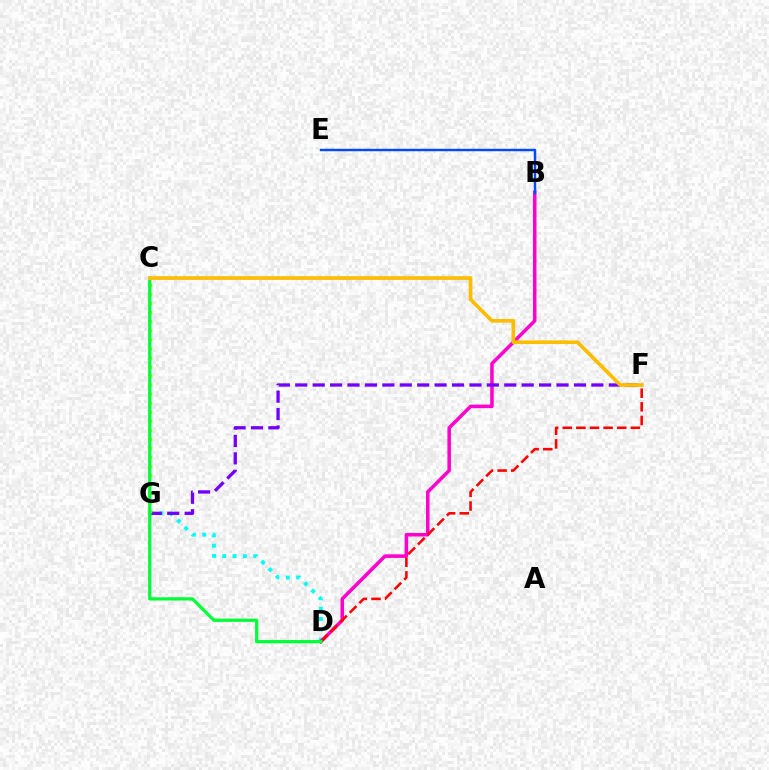{('D', 'G'): [{'color': '#00fff6', 'line_style': 'dotted', 'thickness': 2.81}], ('B', 'D'): [{'color': '#ff00cf', 'line_style': 'solid', 'thickness': 2.54}], ('B', 'E'): [{'color': '#004bff', 'line_style': 'solid', 'thickness': 1.77}], ('F', 'G'): [{'color': '#7200ff', 'line_style': 'dashed', 'thickness': 2.37}], ('C', 'G'): [{'color': '#84ff00', 'line_style': 'dotted', 'thickness': 2.46}], ('D', 'F'): [{'color': '#ff0000', 'line_style': 'dashed', 'thickness': 1.85}], ('C', 'D'): [{'color': '#00ff39', 'line_style': 'solid', 'thickness': 2.32}], ('C', 'F'): [{'color': '#ffbd00', 'line_style': 'solid', 'thickness': 2.65}]}